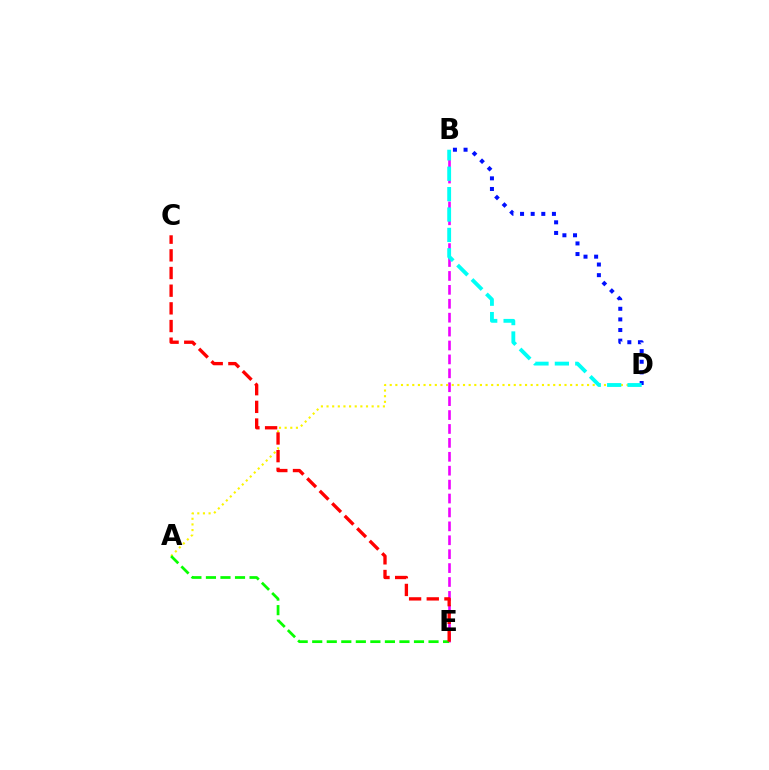{('B', 'E'): [{'color': '#ee00ff', 'line_style': 'dashed', 'thickness': 1.89}], ('A', 'D'): [{'color': '#fcf500', 'line_style': 'dotted', 'thickness': 1.53}], ('B', 'D'): [{'color': '#0010ff', 'line_style': 'dotted', 'thickness': 2.89}, {'color': '#00fff6', 'line_style': 'dashed', 'thickness': 2.77}], ('A', 'E'): [{'color': '#08ff00', 'line_style': 'dashed', 'thickness': 1.98}], ('C', 'E'): [{'color': '#ff0000', 'line_style': 'dashed', 'thickness': 2.4}]}